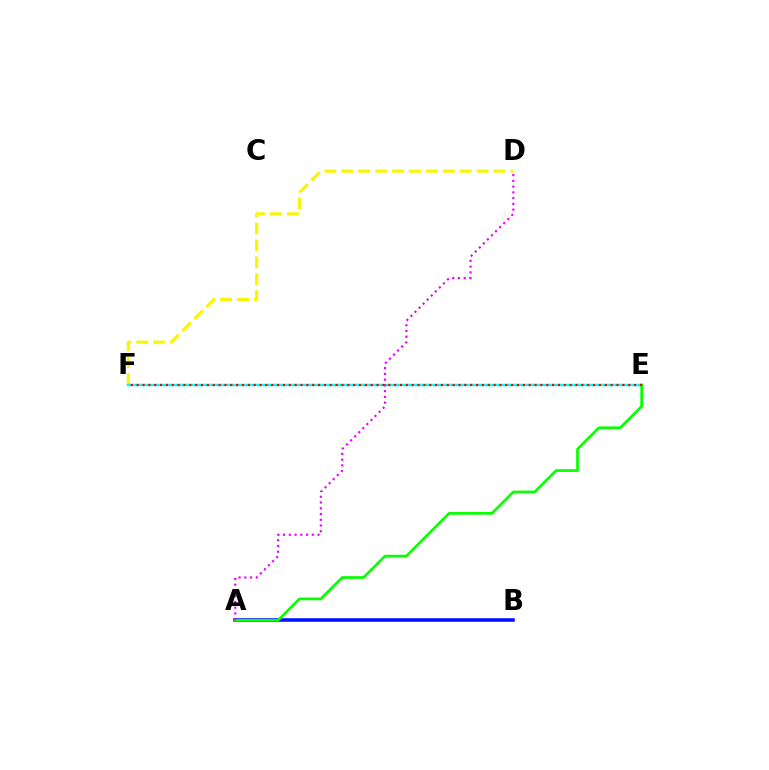{('D', 'F'): [{'color': '#fcf500', 'line_style': 'dashed', 'thickness': 2.3}], ('A', 'B'): [{'color': '#0010ff', 'line_style': 'solid', 'thickness': 2.56}], ('E', 'F'): [{'color': '#00fff6', 'line_style': 'solid', 'thickness': 1.76}, {'color': '#ff0000', 'line_style': 'dotted', 'thickness': 1.59}], ('A', 'E'): [{'color': '#08ff00', 'line_style': 'solid', 'thickness': 1.94}], ('A', 'D'): [{'color': '#ee00ff', 'line_style': 'dotted', 'thickness': 1.56}]}